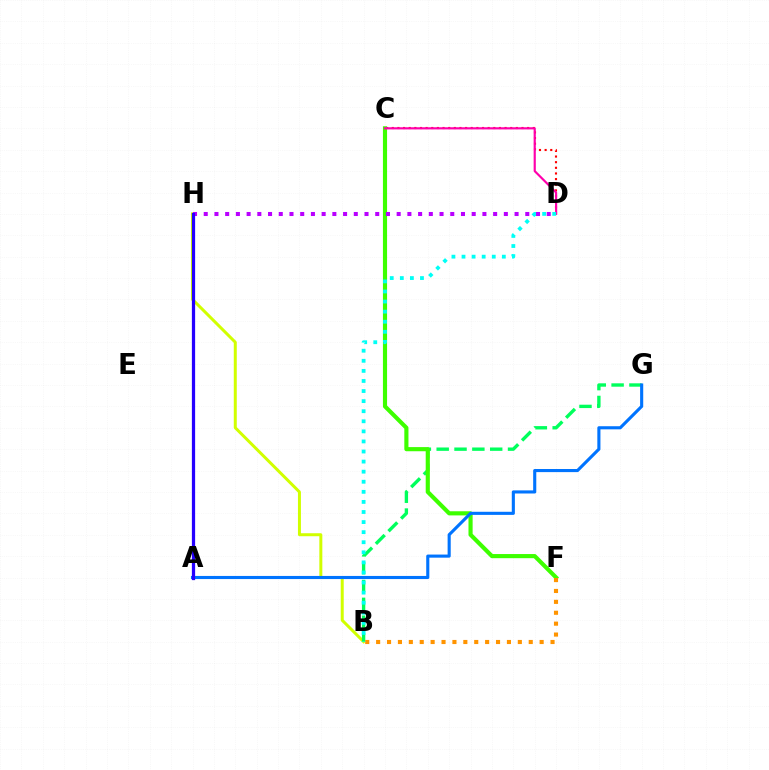{('C', 'D'): [{'color': '#ff0000', 'line_style': 'dotted', 'thickness': 1.53}, {'color': '#ff00ac', 'line_style': 'solid', 'thickness': 1.56}], ('B', 'H'): [{'color': '#d1ff00', 'line_style': 'solid', 'thickness': 2.15}], ('B', 'G'): [{'color': '#00ff5c', 'line_style': 'dashed', 'thickness': 2.42}], ('C', 'F'): [{'color': '#3dff00', 'line_style': 'solid', 'thickness': 2.98}], ('B', 'F'): [{'color': '#ff9400', 'line_style': 'dotted', 'thickness': 2.96}], ('D', 'H'): [{'color': '#b900ff', 'line_style': 'dotted', 'thickness': 2.91}], ('A', 'G'): [{'color': '#0074ff', 'line_style': 'solid', 'thickness': 2.24}], ('B', 'D'): [{'color': '#00fff6', 'line_style': 'dotted', 'thickness': 2.74}], ('A', 'H'): [{'color': '#2500ff', 'line_style': 'solid', 'thickness': 2.34}]}